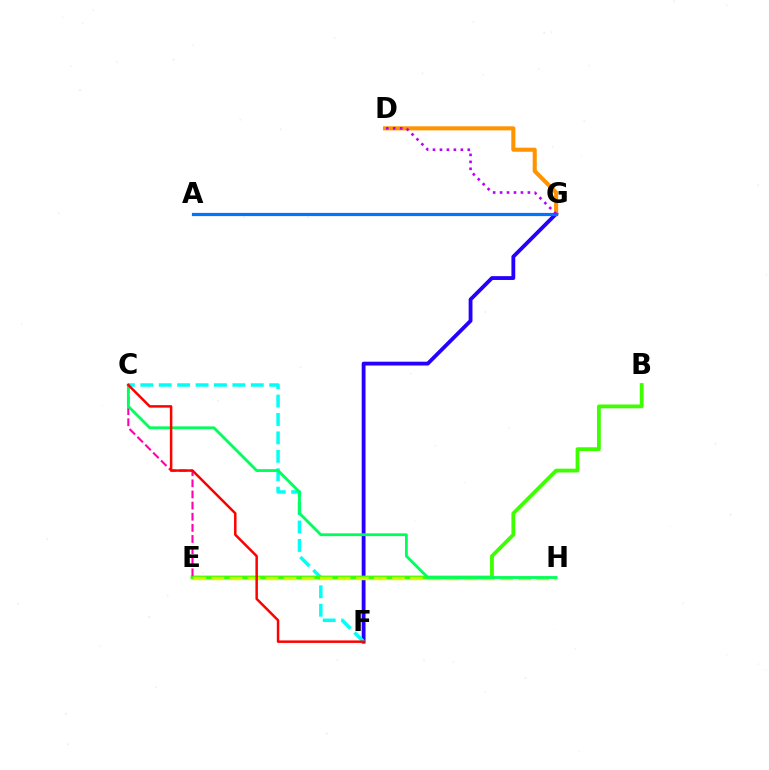{('F', 'G'): [{'color': '#2500ff', 'line_style': 'solid', 'thickness': 2.75}], ('D', 'G'): [{'color': '#ff9400', 'line_style': 'solid', 'thickness': 2.94}, {'color': '#b900ff', 'line_style': 'dotted', 'thickness': 1.89}], ('C', 'F'): [{'color': '#00fff6', 'line_style': 'dashed', 'thickness': 2.5}, {'color': '#ff0000', 'line_style': 'solid', 'thickness': 1.8}], ('B', 'E'): [{'color': '#3dff00', 'line_style': 'solid', 'thickness': 2.73}], ('A', 'G'): [{'color': '#0074ff', 'line_style': 'solid', 'thickness': 2.31}], ('C', 'E'): [{'color': '#ff00ac', 'line_style': 'dashed', 'thickness': 1.51}], ('E', 'H'): [{'color': '#d1ff00', 'line_style': 'dashed', 'thickness': 2.45}], ('C', 'H'): [{'color': '#00ff5c', 'line_style': 'solid', 'thickness': 2.03}]}